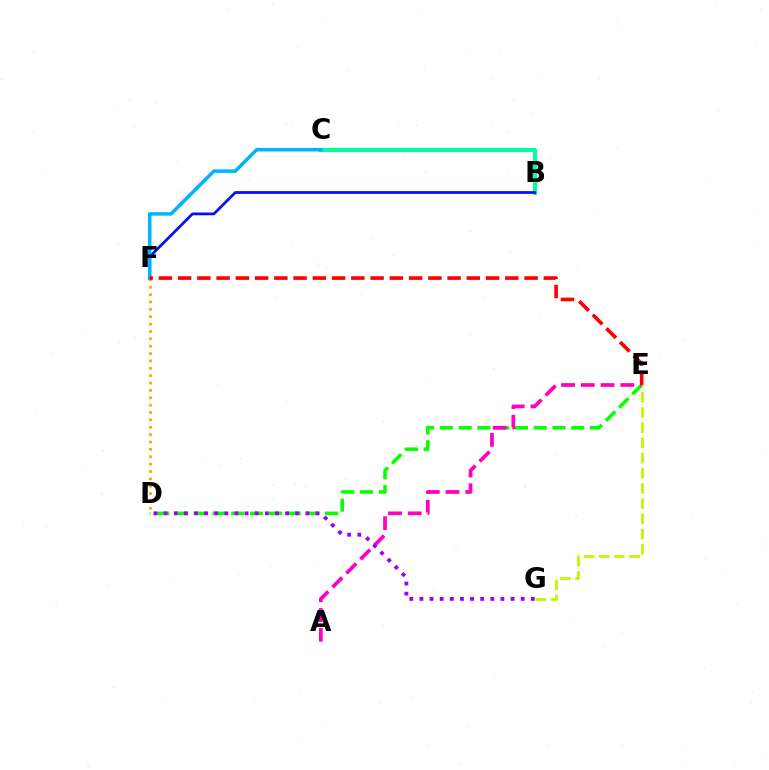{('B', 'C'): [{'color': '#00ff9d', 'line_style': 'solid', 'thickness': 2.91}], ('B', 'F'): [{'color': '#0010ff', 'line_style': 'solid', 'thickness': 1.98}], ('D', 'F'): [{'color': '#ffa500', 'line_style': 'dotted', 'thickness': 2.0}], ('D', 'E'): [{'color': '#08ff00', 'line_style': 'dashed', 'thickness': 2.55}], ('E', 'G'): [{'color': '#b3ff00', 'line_style': 'dashed', 'thickness': 2.06}], ('C', 'F'): [{'color': '#00b5ff', 'line_style': 'solid', 'thickness': 2.53}], ('A', 'E'): [{'color': '#ff00bd', 'line_style': 'dashed', 'thickness': 2.68}], ('E', 'F'): [{'color': '#ff0000', 'line_style': 'dashed', 'thickness': 2.61}], ('D', 'G'): [{'color': '#9b00ff', 'line_style': 'dotted', 'thickness': 2.75}]}